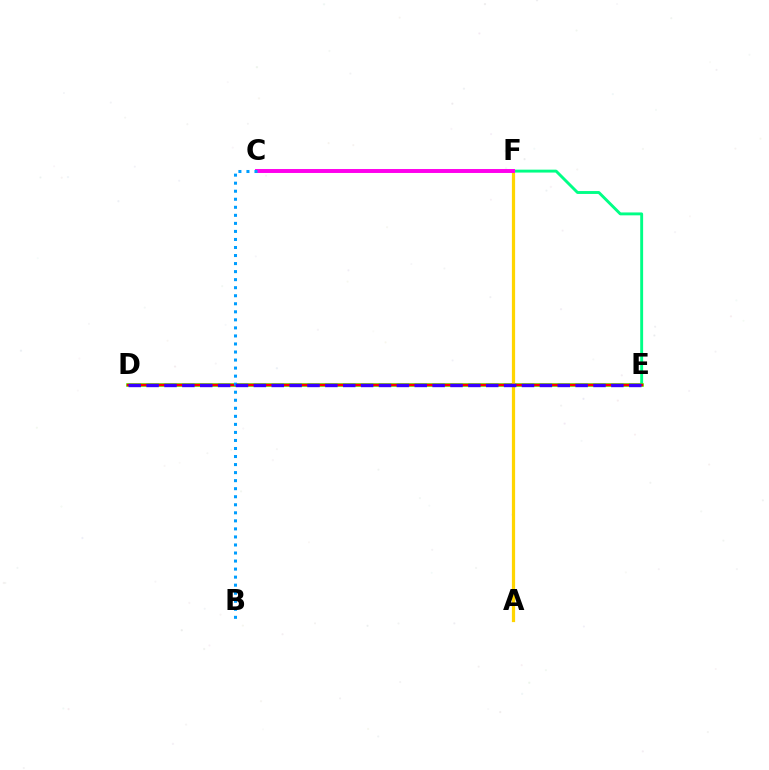{('E', 'F'): [{'color': '#00ff86', 'line_style': 'solid', 'thickness': 2.09}], ('D', 'E'): [{'color': '#4fff00', 'line_style': 'solid', 'thickness': 2.59}, {'color': '#ff0000', 'line_style': 'solid', 'thickness': 1.76}, {'color': '#3700ff', 'line_style': 'dashed', 'thickness': 2.43}], ('A', 'F'): [{'color': '#ffd500', 'line_style': 'solid', 'thickness': 2.33}], ('C', 'F'): [{'color': '#ff00ed', 'line_style': 'solid', 'thickness': 2.84}], ('B', 'C'): [{'color': '#009eff', 'line_style': 'dotted', 'thickness': 2.18}]}